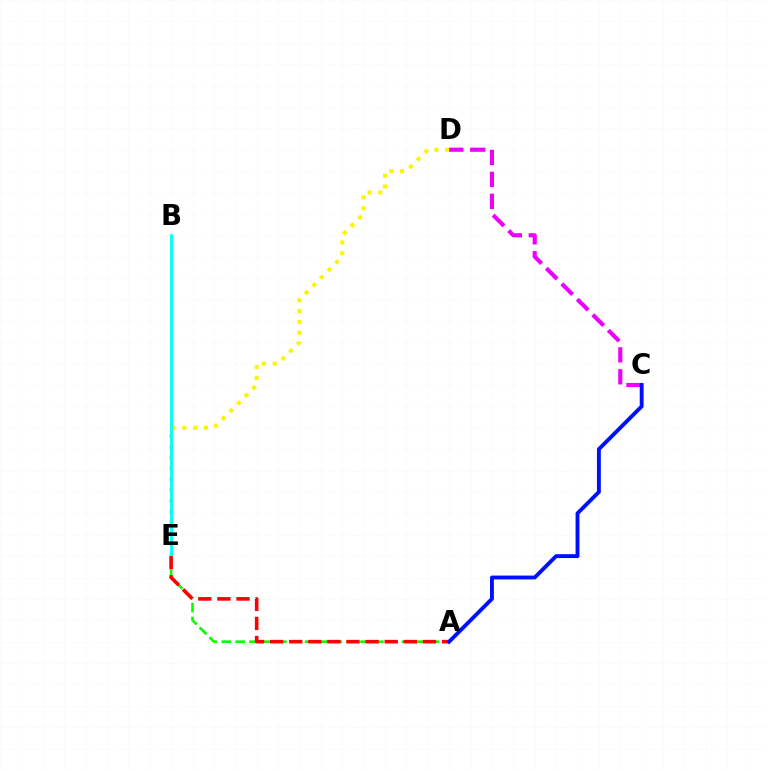{('D', 'E'): [{'color': '#fcf500', 'line_style': 'dotted', 'thickness': 2.93}], ('A', 'E'): [{'color': '#08ff00', 'line_style': 'dashed', 'thickness': 1.88}, {'color': '#ff0000', 'line_style': 'dashed', 'thickness': 2.59}], ('B', 'E'): [{'color': '#00fff6', 'line_style': 'solid', 'thickness': 2.04}], ('C', 'D'): [{'color': '#ee00ff', 'line_style': 'dashed', 'thickness': 2.98}], ('A', 'C'): [{'color': '#0010ff', 'line_style': 'solid', 'thickness': 2.79}]}